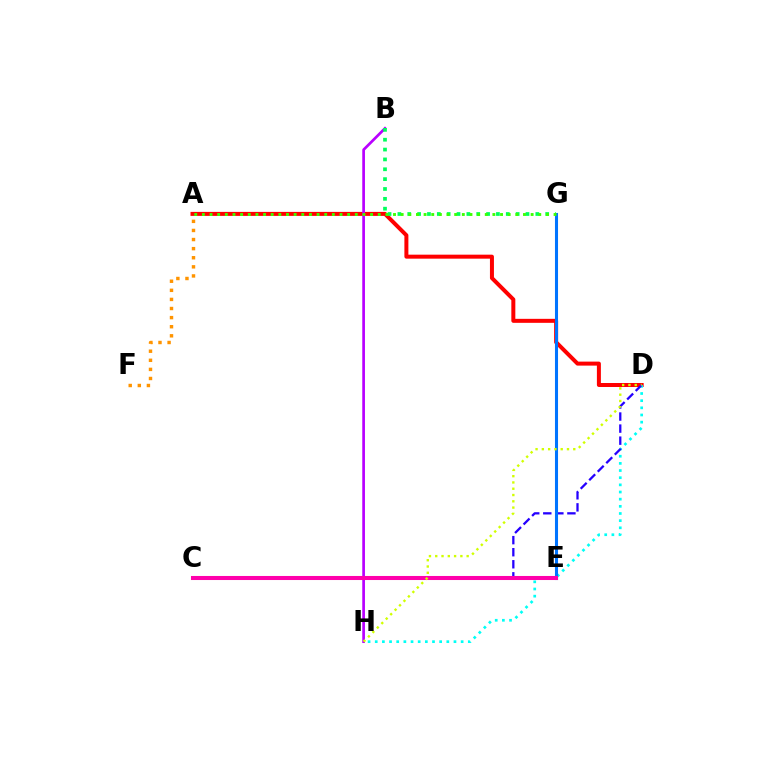{('A', 'D'): [{'color': '#ff0000', 'line_style': 'solid', 'thickness': 2.88}], ('D', 'H'): [{'color': '#00fff6', 'line_style': 'dotted', 'thickness': 1.94}, {'color': '#d1ff00', 'line_style': 'dotted', 'thickness': 1.71}], ('C', 'D'): [{'color': '#2500ff', 'line_style': 'dashed', 'thickness': 1.64}], ('E', 'G'): [{'color': '#0074ff', 'line_style': 'solid', 'thickness': 2.2}], ('B', 'H'): [{'color': '#b900ff', 'line_style': 'solid', 'thickness': 1.95}], ('C', 'E'): [{'color': '#ff00ac', 'line_style': 'solid', 'thickness': 2.92}], ('A', 'F'): [{'color': '#ff9400', 'line_style': 'dotted', 'thickness': 2.47}], ('B', 'G'): [{'color': '#00ff5c', 'line_style': 'dotted', 'thickness': 2.68}], ('A', 'G'): [{'color': '#3dff00', 'line_style': 'dotted', 'thickness': 2.08}]}